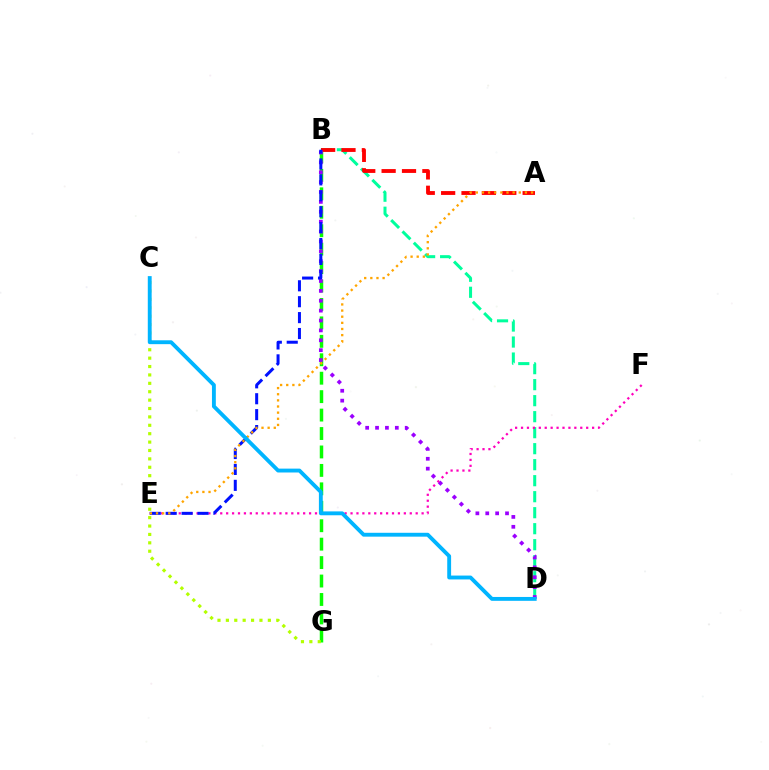{('B', 'G'): [{'color': '#08ff00', 'line_style': 'dashed', 'thickness': 2.5}], ('B', 'D'): [{'color': '#00ff9d', 'line_style': 'dashed', 'thickness': 2.17}, {'color': '#9b00ff', 'line_style': 'dotted', 'thickness': 2.69}], ('A', 'B'): [{'color': '#ff0000', 'line_style': 'dashed', 'thickness': 2.77}], ('E', 'F'): [{'color': '#ff00bd', 'line_style': 'dotted', 'thickness': 1.61}], ('C', 'G'): [{'color': '#b3ff00', 'line_style': 'dotted', 'thickness': 2.28}], ('B', 'E'): [{'color': '#0010ff', 'line_style': 'dashed', 'thickness': 2.16}], ('A', 'E'): [{'color': '#ffa500', 'line_style': 'dotted', 'thickness': 1.67}], ('C', 'D'): [{'color': '#00b5ff', 'line_style': 'solid', 'thickness': 2.78}]}